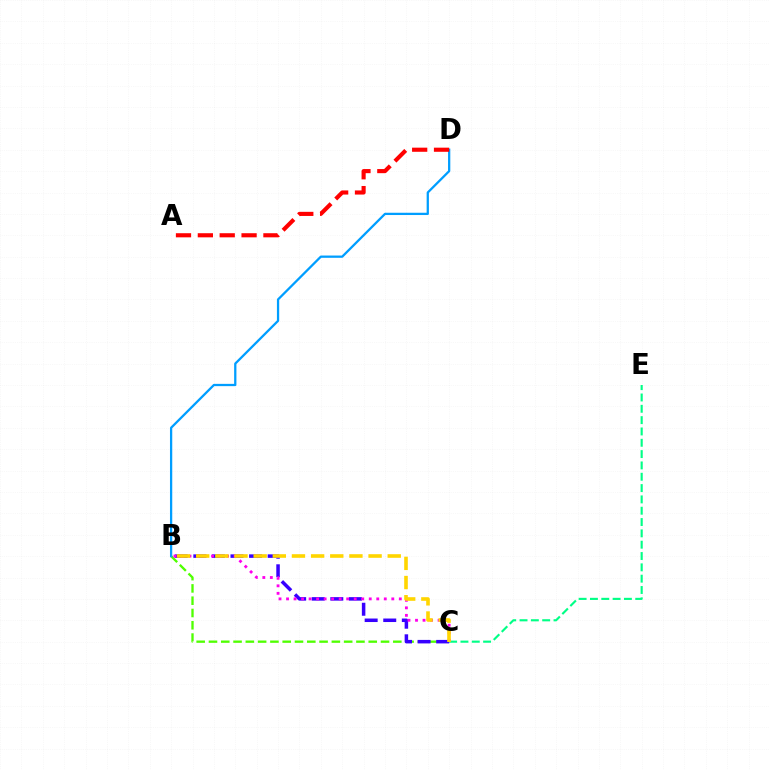{('C', 'E'): [{'color': '#00ff86', 'line_style': 'dashed', 'thickness': 1.54}], ('B', 'C'): [{'color': '#4fff00', 'line_style': 'dashed', 'thickness': 1.67}, {'color': '#3700ff', 'line_style': 'dashed', 'thickness': 2.52}, {'color': '#ff00ed', 'line_style': 'dotted', 'thickness': 2.04}, {'color': '#ffd500', 'line_style': 'dashed', 'thickness': 2.6}], ('B', 'D'): [{'color': '#009eff', 'line_style': 'solid', 'thickness': 1.64}], ('A', 'D'): [{'color': '#ff0000', 'line_style': 'dashed', 'thickness': 2.97}]}